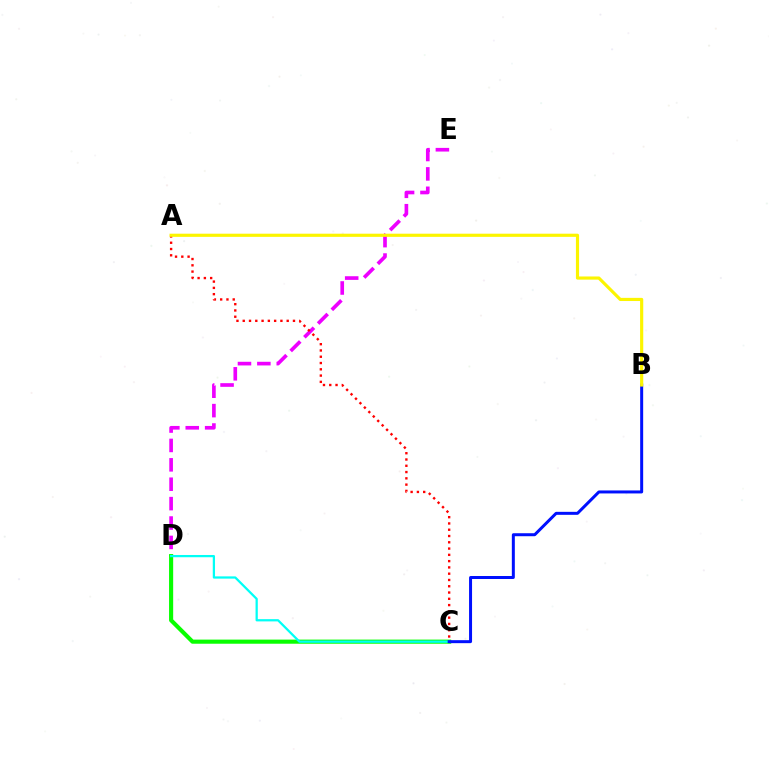{('D', 'E'): [{'color': '#ee00ff', 'line_style': 'dashed', 'thickness': 2.64}], ('A', 'C'): [{'color': '#ff0000', 'line_style': 'dotted', 'thickness': 1.71}], ('C', 'D'): [{'color': '#08ff00', 'line_style': 'solid', 'thickness': 2.97}, {'color': '#00fff6', 'line_style': 'solid', 'thickness': 1.62}], ('B', 'C'): [{'color': '#0010ff', 'line_style': 'solid', 'thickness': 2.15}], ('A', 'B'): [{'color': '#fcf500', 'line_style': 'solid', 'thickness': 2.27}]}